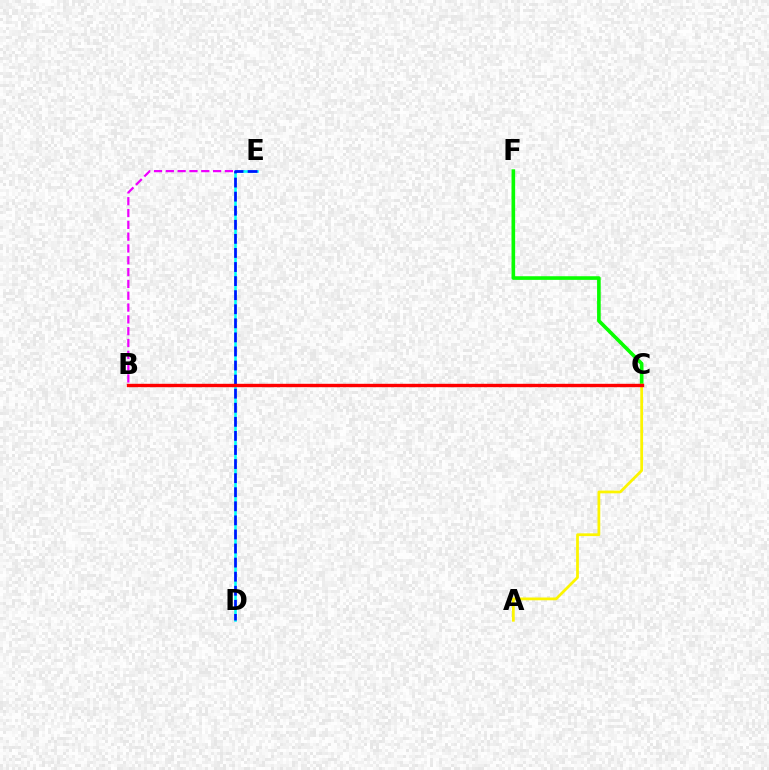{('B', 'E'): [{'color': '#ee00ff', 'line_style': 'dashed', 'thickness': 1.61}], ('C', 'F'): [{'color': '#08ff00', 'line_style': 'solid', 'thickness': 2.61}], ('A', 'C'): [{'color': '#fcf500', 'line_style': 'solid', 'thickness': 1.99}], ('D', 'E'): [{'color': '#00fff6', 'line_style': 'solid', 'thickness': 1.86}, {'color': '#0010ff', 'line_style': 'dashed', 'thickness': 1.91}], ('B', 'C'): [{'color': '#ff0000', 'line_style': 'solid', 'thickness': 2.44}]}